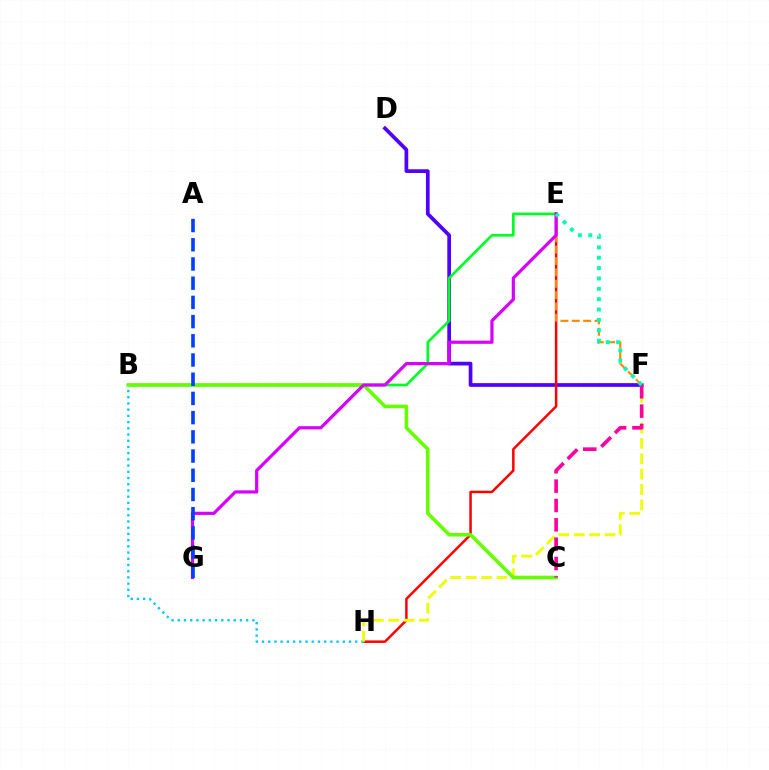{('D', 'F'): [{'color': '#4f00ff', 'line_style': 'solid', 'thickness': 2.67}], ('B', 'E'): [{'color': '#00ff27', 'line_style': 'solid', 'thickness': 1.93}], ('E', 'H'): [{'color': '#ff0000', 'line_style': 'solid', 'thickness': 1.79}], ('B', 'H'): [{'color': '#00c7ff', 'line_style': 'dotted', 'thickness': 1.69}], ('F', 'H'): [{'color': '#eeff00', 'line_style': 'dashed', 'thickness': 2.09}], ('E', 'F'): [{'color': '#ff8800', 'line_style': 'dashed', 'thickness': 1.54}, {'color': '#00ffaf', 'line_style': 'dotted', 'thickness': 2.82}], ('B', 'C'): [{'color': '#66ff00', 'line_style': 'solid', 'thickness': 2.58}], ('C', 'F'): [{'color': '#ff00a0', 'line_style': 'dashed', 'thickness': 2.63}], ('E', 'G'): [{'color': '#d600ff', 'line_style': 'solid', 'thickness': 2.3}], ('A', 'G'): [{'color': '#003fff', 'line_style': 'dashed', 'thickness': 2.61}]}